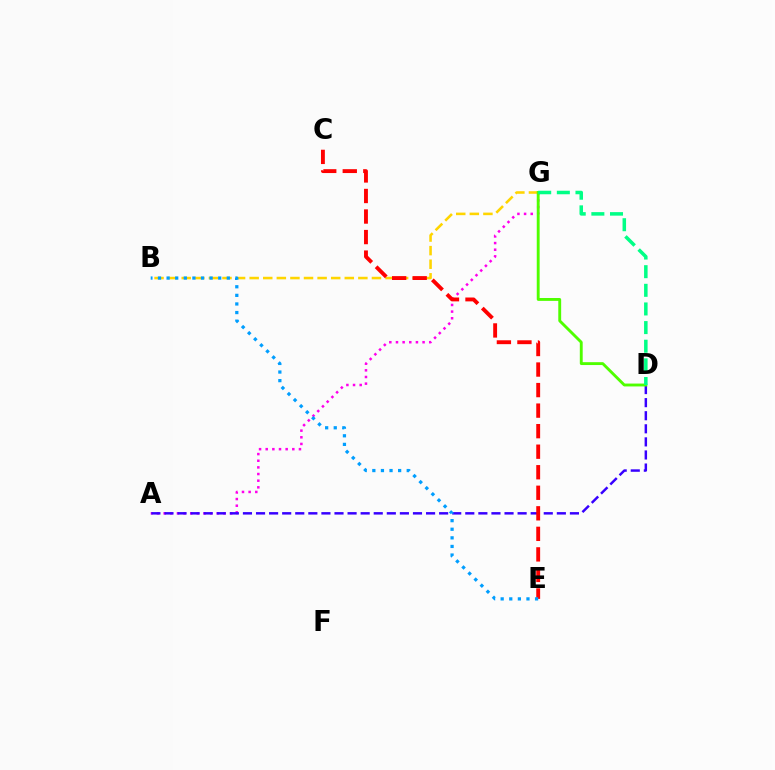{('B', 'G'): [{'color': '#ffd500', 'line_style': 'dashed', 'thickness': 1.85}], ('A', 'G'): [{'color': '#ff00ed', 'line_style': 'dotted', 'thickness': 1.81}], ('A', 'D'): [{'color': '#3700ff', 'line_style': 'dashed', 'thickness': 1.78}], ('D', 'G'): [{'color': '#4fff00', 'line_style': 'solid', 'thickness': 2.07}, {'color': '#00ff86', 'line_style': 'dashed', 'thickness': 2.53}], ('C', 'E'): [{'color': '#ff0000', 'line_style': 'dashed', 'thickness': 2.79}], ('B', 'E'): [{'color': '#009eff', 'line_style': 'dotted', 'thickness': 2.34}]}